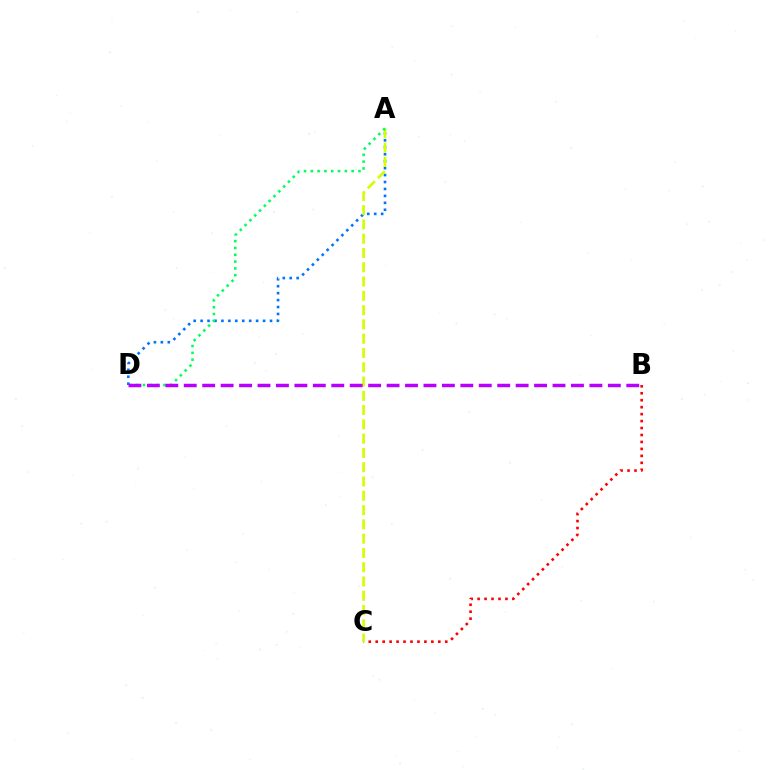{('B', 'C'): [{'color': '#ff0000', 'line_style': 'dotted', 'thickness': 1.89}], ('A', 'D'): [{'color': '#0074ff', 'line_style': 'dotted', 'thickness': 1.89}, {'color': '#00ff5c', 'line_style': 'dotted', 'thickness': 1.85}], ('A', 'C'): [{'color': '#d1ff00', 'line_style': 'dashed', 'thickness': 1.94}], ('B', 'D'): [{'color': '#b900ff', 'line_style': 'dashed', 'thickness': 2.5}]}